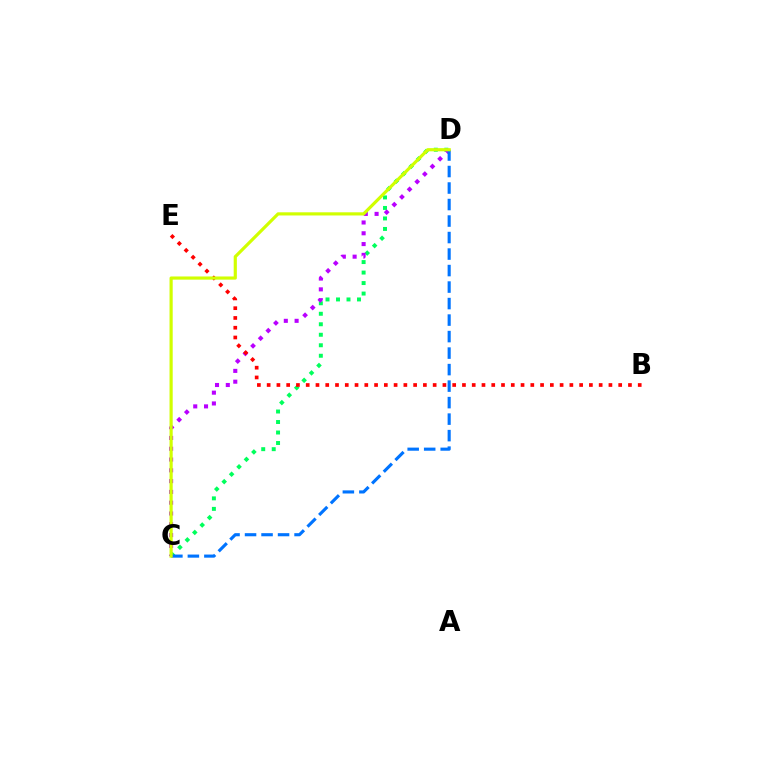{('C', 'D'): [{'color': '#00ff5c', 'line_style': 'dotted', 'thickness': 2.85}, {'color': '#b900ff', 'line_style': 'dotted', 'thickness': 2.93}, {'color': '#0074ff', 'line_style': 'dashed', 'thickness': 2.24}, {'color': '#d1ff00', 'line_style': 'solid', 'thickness': 2.28}], ('B', 'E'): [{'color': '#ff0000', 'line_style': 'dotted', 'thickness': 2.65}]}